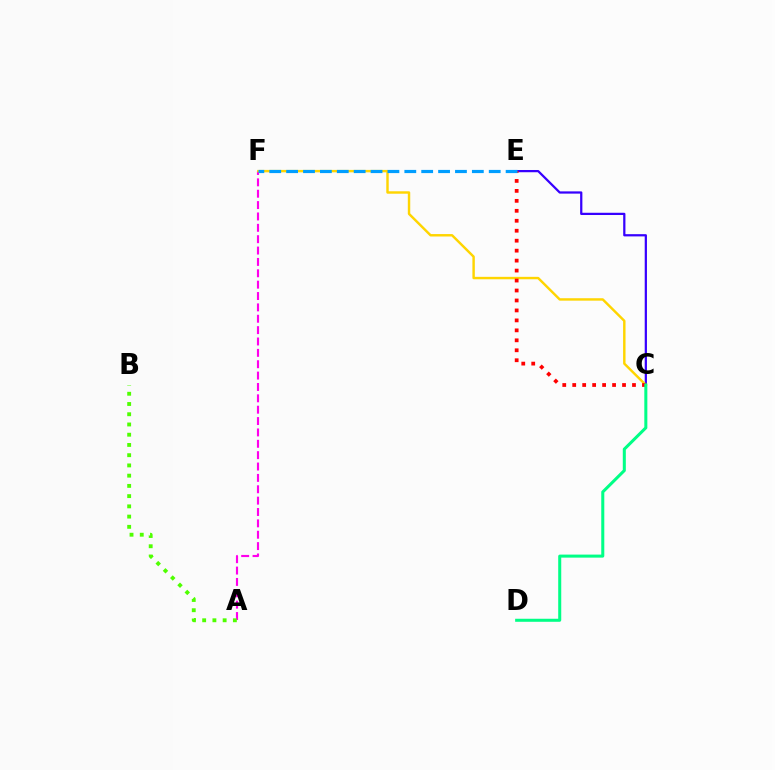{('A', 'F'): [{'color': '#ff00ed', 'line_style': 'dashed', 'thickness': 1.54}], ('C', 'E'): [{'color': '#3700ff', 'line_style': 'solid', 'thickness': 1.61}, {'color': '#ff0000', 'line_style': 'dotted', 'thickness': 2.71}], ('A', 'B'): [{'color': '#4fff00', 'line_style': 'dotted', 'thickness': 2.78}], ('C', 'F'): [{'color': '#ffd500', 'line_style': 'solid', 'thickness': 1.75}], ('E', 'F'): [{'color': '#009eff', 'line_style': 'dashed', 'thickness': 2.29}], ('C', 'D'): [{'color': '#00ff86', 'line_style': 'solid', 'thickness': 2.18}]}